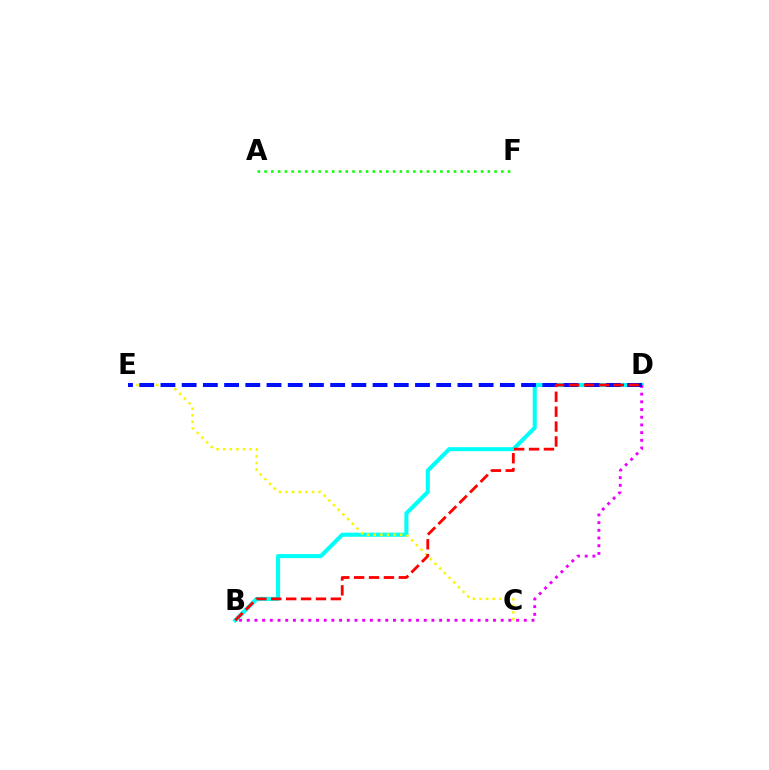{('B', 'D'): [{'color': '#00fff6', 'line_style': 'solid', 'thickness': 2.93}, {'color': '#ee00ff', 'line_style': 'dotted', 'thickness': 2.09}, {'color': '#ff0000', 'line_style': 'dashed', 'thickness': 2.02}], ('A', 'F'): [{'color': '#08ff00', 'line_style': 'dotted', 'thickness': 1.84}], ('C', 'E'): [{'color': '#fcf500', 'line_style': 'dotted', 'thickness': 1.8}], ('D', 'E'): [{'color': '#0010ff', 'line_style': 'dashed', 'thickness': 2.88}]}